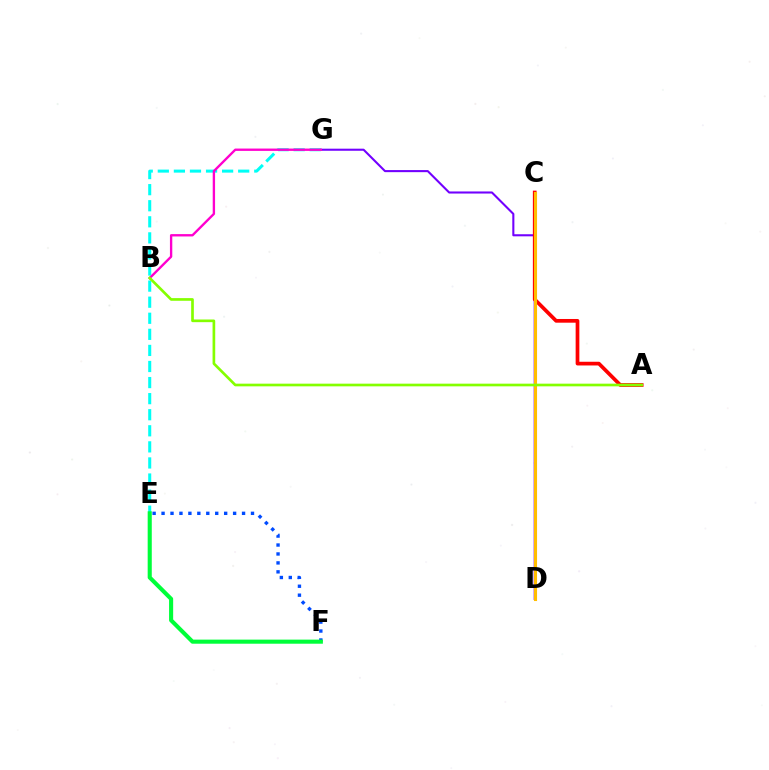{('D', 'G'): [{'color': '#7200ff', 'line_style': 'solid', 'thickness': 1.5}], ('E', 'G'): [{'color': '#00fff6', 'line_style': 'dashed', 'thickness': 2.18}], ('E', 'F'): [{'color': '#004bff', 'line_style': 'dotted', 'thickness': 2.43}, {'color': '#00ff39', 'line_style': 'solid', 'thickness': 2.95}], ('A', 'C'): [{'color': '#ff0000', 'line_style': 'solid', 'thickness': 2.67}], ('B', 'G'): [{'color': '#ff00cf', 'line_style': 'solid', 'thickness': 1.69}], ('C', 'D'): [{'color': '#ffbd00', 'line_style': 'solid', 'thickness': 2.22}], ('A', 'B'): [{'color': '#84ff00', 'line_style': 'solid', 'thickness': 1.92}]}